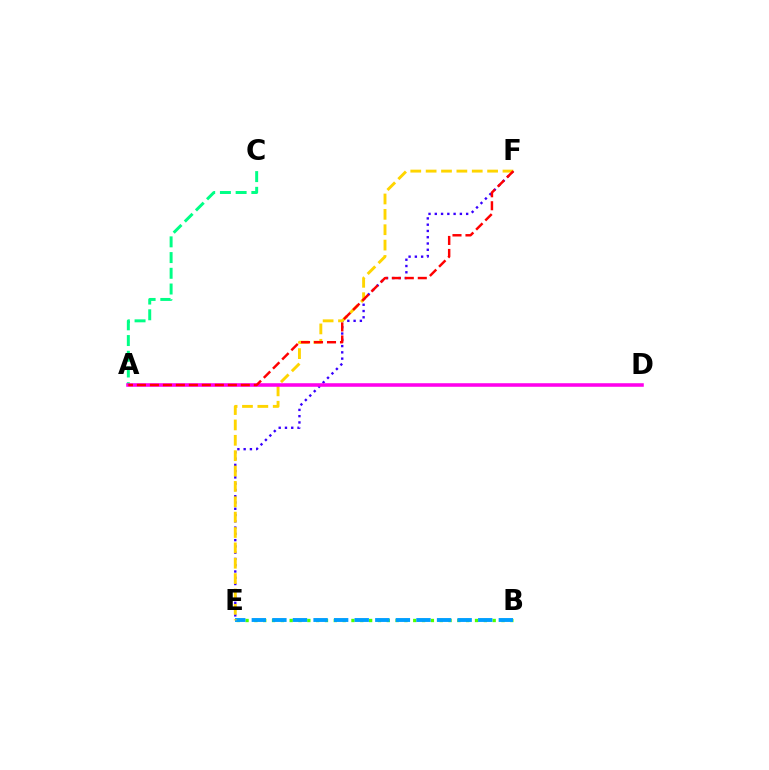{('A', 'C'): [{'color': '#00ff86', 'line_style': 'dashed', 'thickness': 2.14}], ('B', 'E'): [{'color': '#4fff00', 'line_style': 'dotted', 'thickness': 2.4}, {'color': '#009eff', 'line_style': 'dashed', 'thickness': 2.8}], ('E', 'F'): [{'color': '#3700ff', 'line_style': 'dotted', 'thickness': 1.7}, {'color': '#ffd500', 'line_style': 'dashed', 'thickness': 2.09}], ('A', 'D'): [{'color': '#ff00ed', 'line_style': 'solid', 'thickness': 2.56}], ('A', 'F'): [{'color': '#ff0000', 'line_style': 'dashed', 'thickness': 1.76}]}